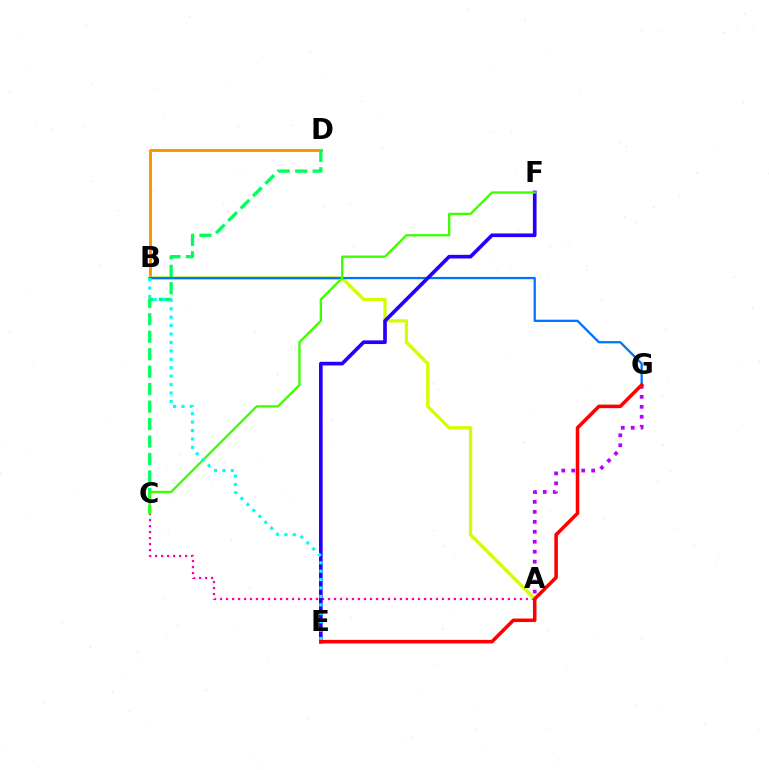{('A', 'G'): [{'color': '#b900ff', 'line_style': 'dotted', 'thickness': 2.71}], ('A', 'C'): [{'color': '#ff00ac', 'line_style': 'dotted', 'thickness': 1.63}], ('B', 'D'): [{'color': '#ff9400', 'line_style': 'solid', 'thickness': 2.11}], ('A', 'B'): [{'color': '#d1ff00', 'line_style': 'solid', 'thickness': 2.35}], ('C', 'D'): [{'color': '#00ff5c', 'line_style': 'dashed', 'thickness': 2.37}], ('B', 'G'): [{'color': '#0074ff', 'line_style': 'solid', 'thickness': 1.65}], ('E', 'F'): [{'color': '#2500ff', 'line_style': 'solid', 'thickness': 2.63}], ('C', 'F'): [{'color': '#3dff00', 'line_style': 'solid', 'thickness': 1.67}], ('B', 'E'): [{'color': '#00fff6', 'line_style': 'dotted', 'thickness': 2.29}], ('E', 'G'): [{'color': '#ff0000', 'line_style': 'solid', 'thickness': 2.55}]}